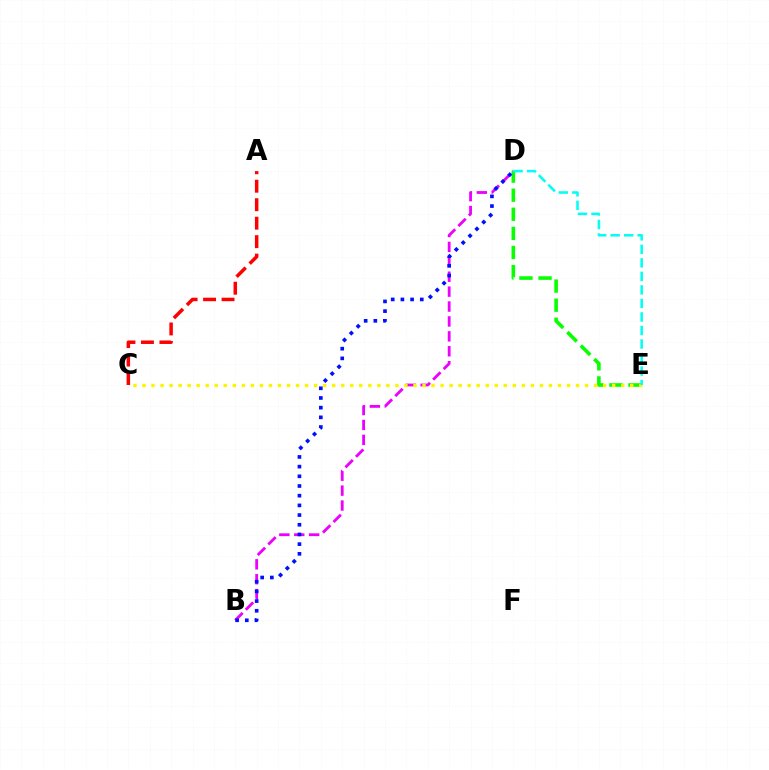{('A', 'C'): [{'color': '#ff0000', 'line_style': 'dashed', 'thickness': 2.51}], ('B', 'D'): [{'color': '#ee00ff', 'line_style': 'dashed', 'thickness': 2.03}, {'color': '#0010ff', 'line_style': 'dotted', 'thickness': 2.63}], ('D', 'E'): [{'color': '#08ff00', 'line_style': 'dashed', 'thickness': 2.59}, {'color': '#00fff6', 'line_style': 'dashed', 'thickness': 1.84}], ('C', 'E'): [{'color': '#fcf500', 'line_style': 'dotted', 'thickness': 2.45}]}